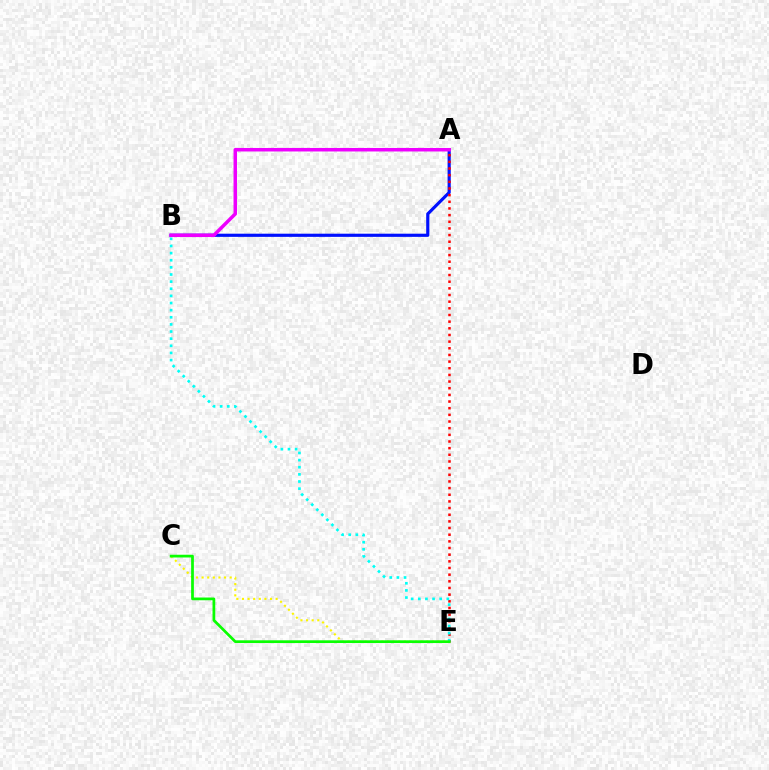{('A', 'B'): [{'color': '#0010ff', 'line_style': 'solid', 'thickness': 2.28}, {'color': '#ee00ff', 'line_style': 'solid', 'thickness': 2.52}], ('A', 'E'): [{'color': '#ff0000', 'line_style': 'dotted', 'thickness': 1.81}], ('B', 'E'): [{'color': '#00fff6', 'line_style': 'dotted', 'thickness': 1.94}], ('C', 'E'): [{'color': '#fcf500', 'line_style': 'dotted', 'thickness': 1.53}, {'color': '#08ff00', 'line_style': 'solid', 'thickness': 1.97}]}